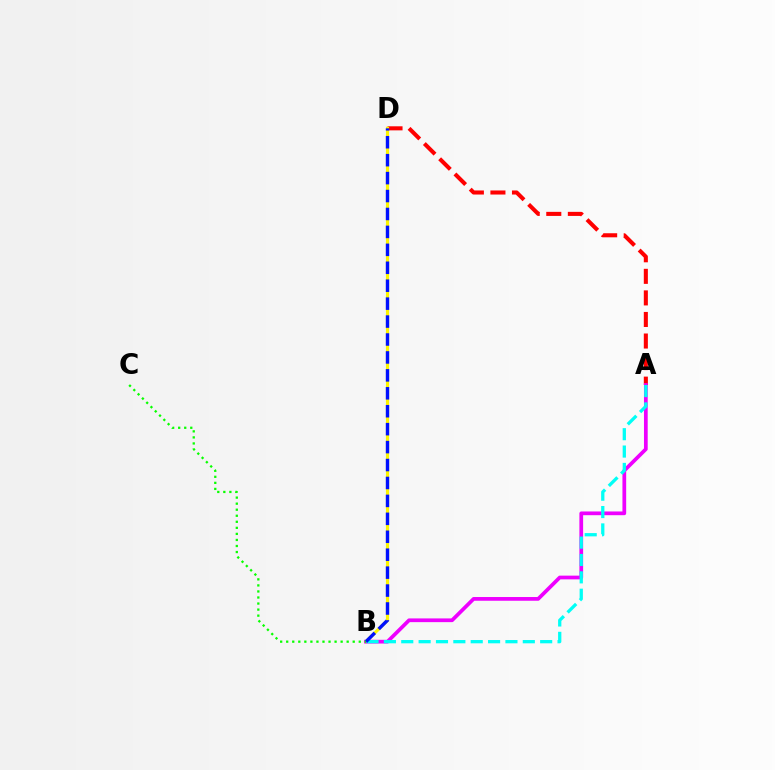{('A', 'D'): [{'color': '#ff0000', 'line_style': 'dashed', 'thickness': 2.93}], ('B', 'D'): [{'color': '#fcf500', 'line_style': 'solid', 'thickness': 2.26}, {'color': '#0010ff', 'line_style': 'dashed', 'thickness': 2.44}], ('A', 'B'): [{'color': '#ee00ff', 'line_style': 'solid', 'thickness': 2.68}, {'color': '#00fff6', 'line_style': 'dashed', 'thickness': 2.36}], ('B', 'C'): [{'color': '#08ff00', 'line_style': 'dotted', 'thickness': 1.64}]}